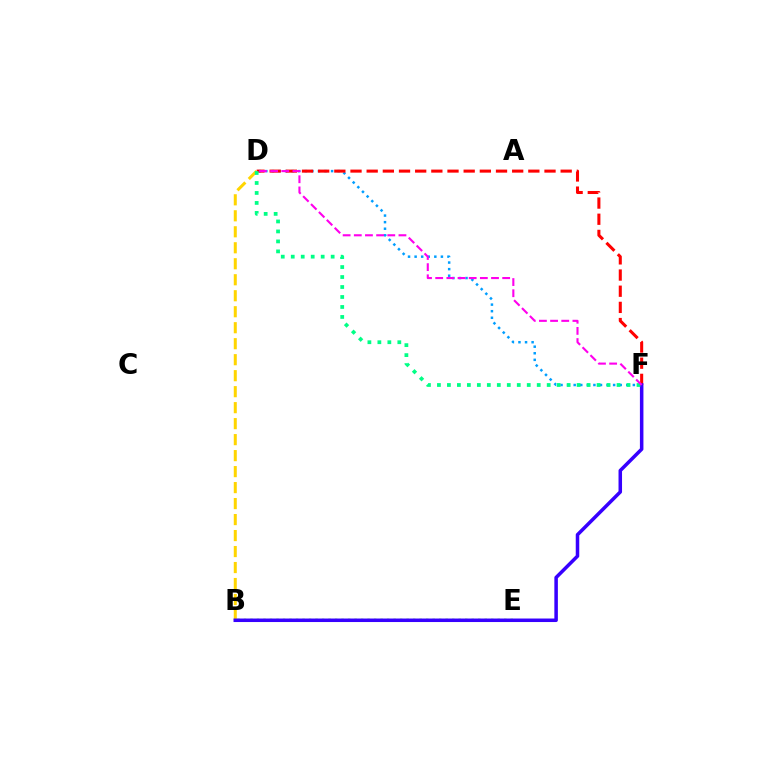{('B', 'E'): [{'color': '#4fff00', 'line_style': 'dotted', 'thickness': 1.77}], ('D', 'F'): [{'color': '#009eff', 'line_style': 'dotted', 'thickness': 1.79}, {'color': '#ff0000', 'line_style': 'dashed', 'thickness': 2.2}, {'color': '#00ff86', 'line_style': 'dotted', 'thickness': 2.71}, {'color': '#ff00ed', 'line_style': 'dashed', 'thickness': 1.52}], ('B', 'D'): [{'color': '#ffd500', 'line_style': 'dashed', 'thickness': 2.17}], ('B', 'F'): [{'color': '#3700ff', 'line_style': 'solid', 'thickness': 2.53}]}